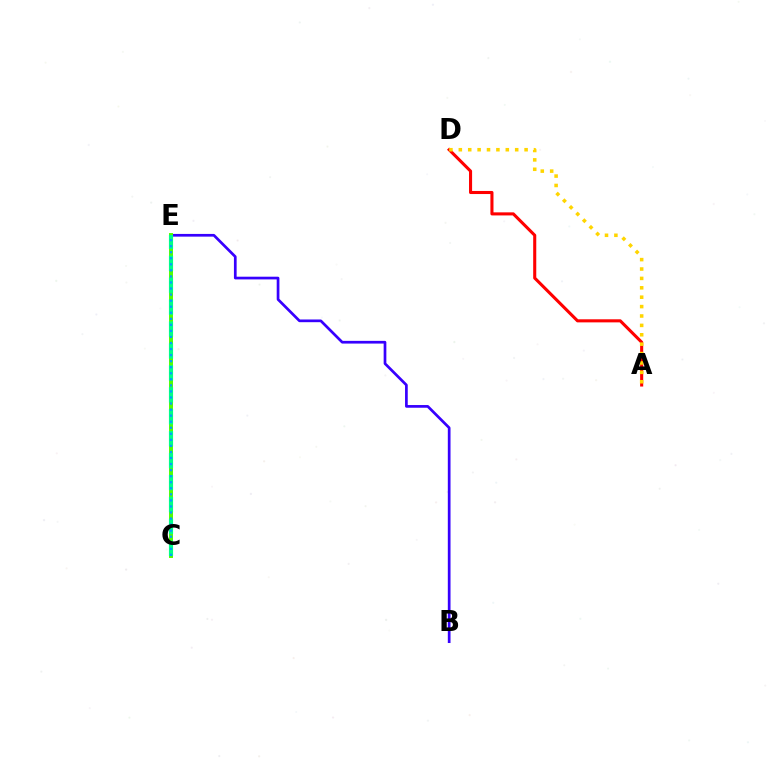{('A', 'D'): [{'color': '#ff0000', 'line_style': 'solid', 'thickness': 2.22}, {'color': '#ffd500', 'line_style': 'dotted', 'thickness': 2.55}], ('C', 'E'): [{'color': '#ff00ed', 'line_style': 'dotted', 'thickness': 2.14}, {'color': '#4fff00', 'line_style': 'solid', 'thickness': 2.84}, {'color': '#00ff86', 'line_style': 'dashed', 'thickness': 2.98}, {'color': '#009eff', 'line_style': 'dotted', 'thickness': 1.64}], ('B', 'E'): [{'color': '#3700ff', 'line_style': 'solid', 'thickness': 1.95}]}